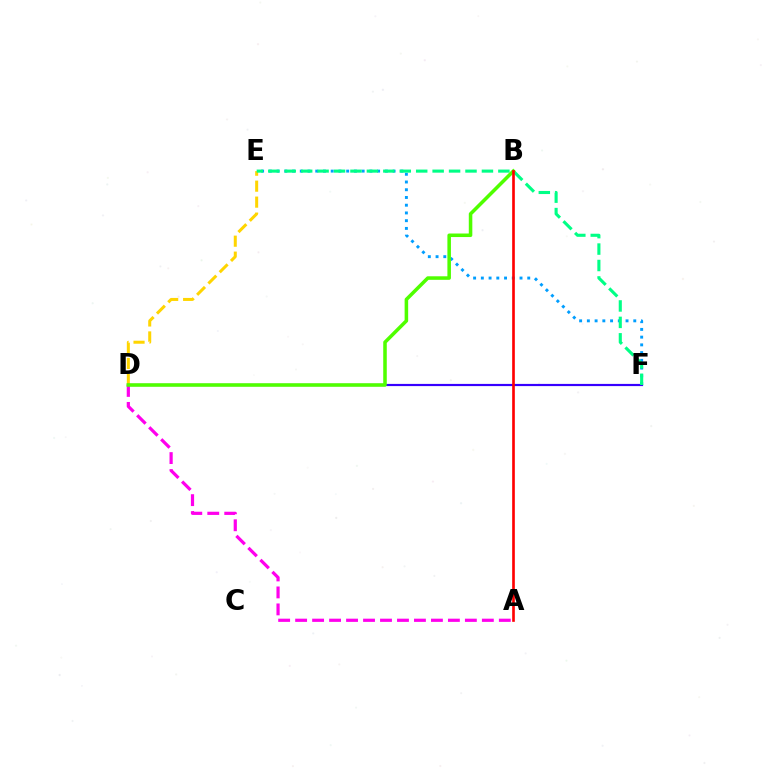{('E', 'F'): [{'color': '#009eff', 'line_style': 'dotted', 'thickness': 2.1}, {'color': '#00ff86', 'line_style': 'dashed', 'thickness': 2.23}], ('D', 'E'): [{'color': '#ffd500', 'line_style': 'dashed', 'thickness': 2.17}], ('D', 'F'): [{'color': '#3700ff', 'line_style': 'solid', 'thickness': 1.57}], ('A', 'D'): [{'color': '#ff00ed', 'line_style': 'dashed', 'thickness': 2.31}], ('B', 'D'): [{'color': '#4fff00', 'line_style': 'solid', 'thickness': 2.55}], ('A', 'B'): [{'color': '#ff0000', 'line_style': 'solid', 'thickness': 1.91}]}